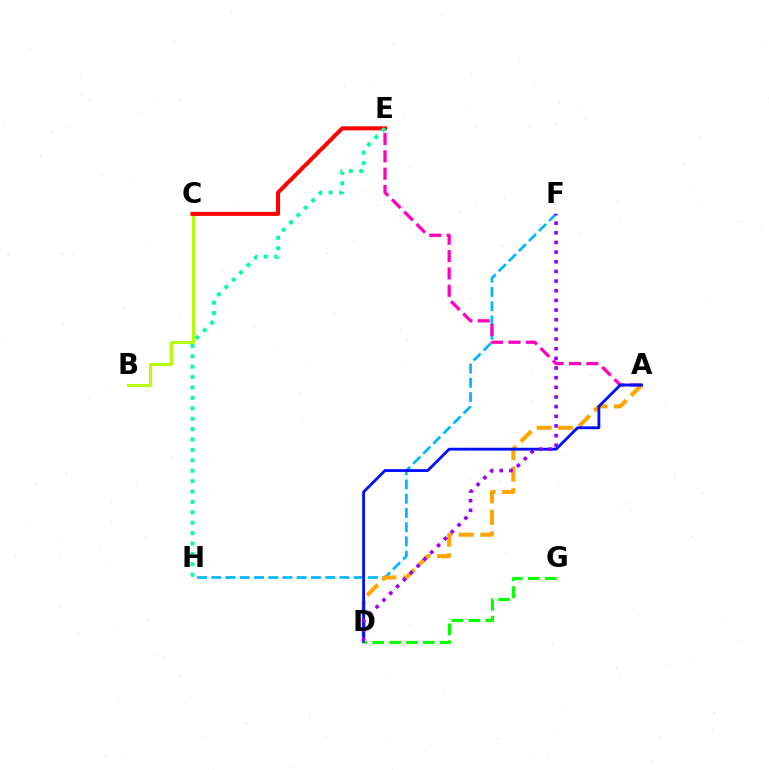{('F', 'H'): [{'color': '#00b5ff', 'line_style': 'dashed', 'thickness': 1.94}], ('B', 'C'): [{'color': '#b3ff00', 'line_style': 'solid', 'thickness': 2.14}], ('A', 'D'): [{'color': '#ffa500', 'line_style': 'dashed', 'thickness': 2.93}, {'color': '#0010ff', 'line_style': 'solid', 'thickness': 2.04}], ('C', 'E'): [{'color': '#ff0000', 'line_style': 'solid', 'thickness': 2.9}], ('A', 'E'): [{'color': '#ff00bd', 'line_style': 'dashed', 'thickness': 2.36}], ('E', 'H'): [{'color': '#00ff9d', 'line_style': 'dotted', 'thickness': 2.83}], ('D', 'F'): [{'color': '#9b00ff', 'line_style': 'dotted', 'thickness': 2.62}], ('D', 'G'): [{'color': '#08ff00', 'line_style': 'dashed', 'thickness': 2.29}]}